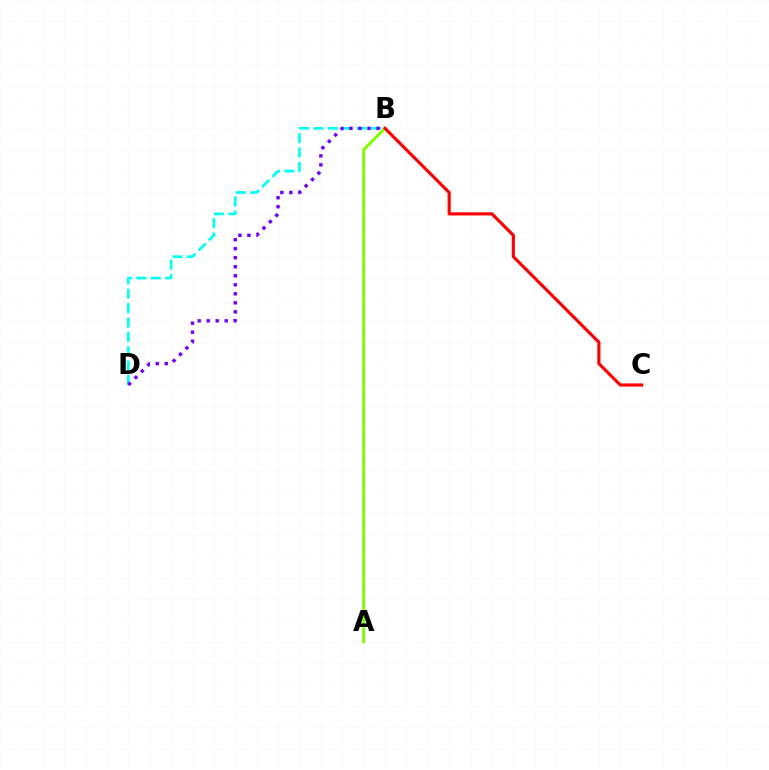{('A', 'B'): [{'color': '#84ff00', 'line_style': 'solid', 'thickness': 2.15}], ('B', 'D'): [{'color': '#00fff6', 'line_style': 'dashed', 'thickness': 1.95}, {'color': '#7200ff', 'line_style': 'dotted', 'thickness': 2.45}], ('B', 'C'): [{'color': '#ff0000', 'line_style': 'solid', 'thickness': 2.26}]}